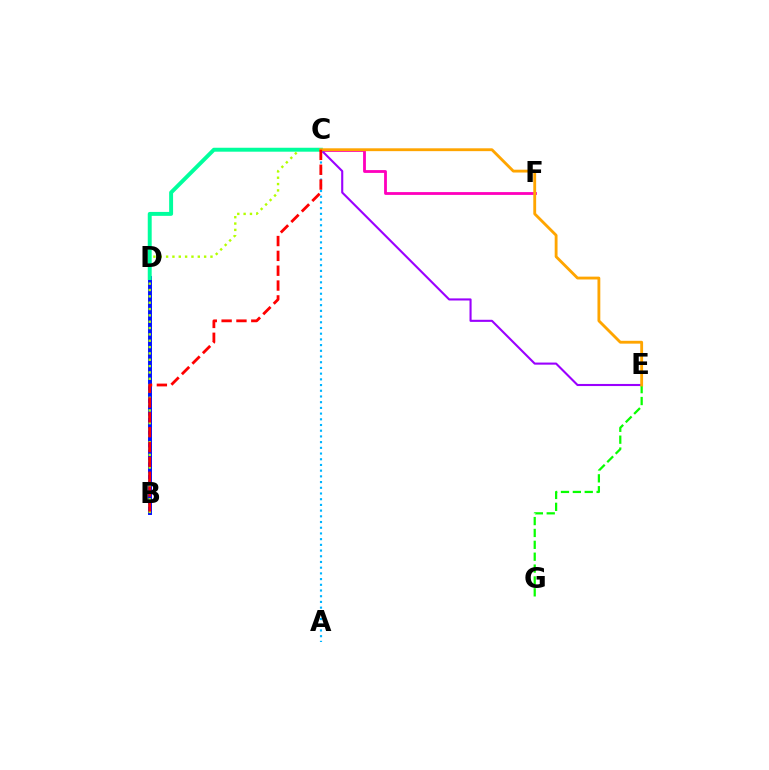{('A', 'C'): [{'color': '#00b5ff', 'line_style': 'dotted', 'thickness': 1.55}], ('B', 'D'): [{'color': '#0010ff', 'line_style': 'solid', 'thickness': 2.83}], ('C', 'F'): [{'color': '#ff00bd', 'line_style': 'solid', 'thickness': 2.03}], ('C', 'E'): [{'color': '#9b00ff', 'line_style': 'solid', 'thickness': 1.51}, {'color': '#ffa500', 'line_style': 'solid', 'thickness': 2.05}], ('B', 'C'): [{'color': '#b3ff00', 'line_style': 'dotted', 'thickness': 1.72}, {'color': '#ff0000', 'line_style': 'dashed', 'thickness': 2.02}], ('C', 'D'): [{'color': '#00ff9d', 'line_style': 'solid', 'thickness': 2.83}], ('E', 'G'): [{'color': '#08ff00', 'line_style': 'dashed', 'thickness': 1.61}]}